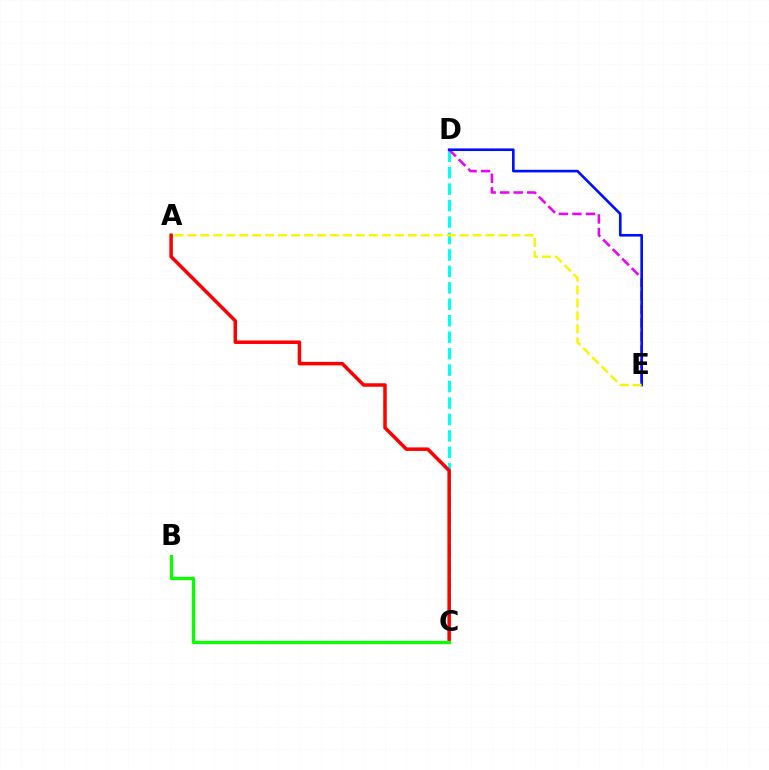{('C', 'D'): [{'color': '#00fff6', 'line_style': 'dashed', 'thickness': 2.23}], ('D', 'E'): [{'color': '#ee00ff', 'line_style': 'dashed', 'thickness': 1.84}, {'color': '#0010ff', 'line_style': 'solid', 'thickness': 1.9}], ('A', 'C'): [{'color': '#ff0000', 'line_style': 'solid', 'thickness': 2.52}], ('B', 'C'): [{'color': '#08ff00', 'line_style': 'solid', 'thickness': 2.32}], ('A', 'E'): [{'color': '#fcf500', 'line_style': 'dashed', 'thickness': 1.76}]}